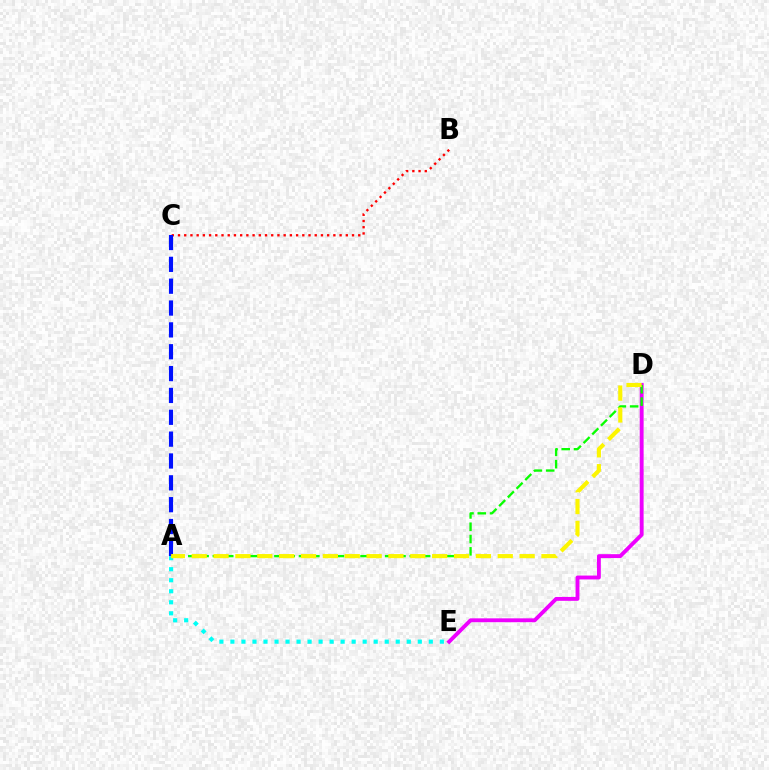{('D', 'E'): [{'color': '#ee00ff', 'line_style': 'solid', 'thickness': 2.79}], ('B', 'C'): [{'color': '#ff0000', 'line_style': 'dotted', 'thickness': 1.69}], ('A', 'D'): [{'color': '#08ff00', 'line_style': 'dashed', 'thickness': 1.67}, {'color': '#fcf500', 'line_style': 'dashed', 'thickness': 2.97}], ('A', 'C'): [{'color': '#0010ff', 'line_style': 'dashed', 'thickness': 2.97}], ('A', 'E'): [{'color': '#00fff6', 'line_style': 'dotted', 'thickness': 2.99}]}